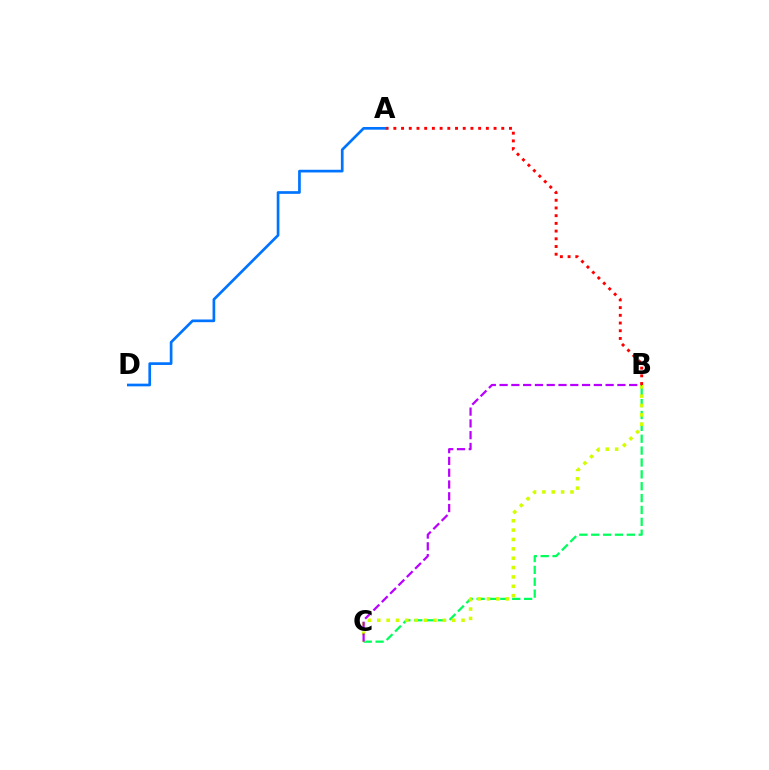{('B', 'C'): [{'color': '#00ff5c', 'line_style': 'dashed', 'thickness': 1.61}, {'color': '#d1ff00', 'line_style': 'dotted', 'thickness': 2.54}, {'color': '#b900ff', 'line_style': 'dashed', 'thickness': 1.6}], ('A', 'B'): [{'color': '#ff0000', 'line_style': 'dotted', 'thickness': 2.09}], ('A', 'D'): [{'color': '#0074ff', 'line_style': 'solid', 'thickness': 1.94}]}